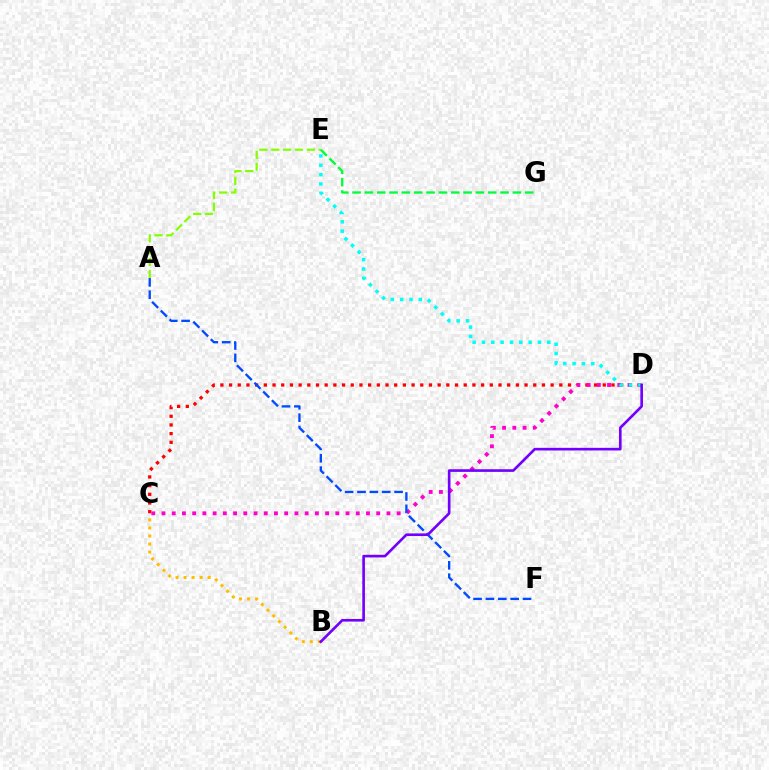{('C', 'D'): [{'color': '#ff0000', 'line_style': 'dotted', 'thickness': 2.36}, {'color': '#ff00cf', 'line_style': 'dotted', 'thickness': 2.78}], ('A', 'E'): [{'color': '#84ff00', 'line_style': 'dashed', 'thickness': 1.61}], ('B', 'C'): [{'color': '#ffbd00', 'line_style': 'dotted', 'thickness': 2.18}], ('D', 'E'): [{'color': '#00fff6', 'line_style': 'dotted', 'thickness': 2.54}], ('E', 'G'): [{'color': '#00ff39', 'line_style': 'dashed', 'thickness': 1.68}], ('A', 'F'): [{'color': '#004bff', 'line_style': 'dashed', 'thickness': 1.68}], ('B', 'D'): [{'color': '#7200ff', 'line_style': 'solid', 'thickness': 1.9}]}